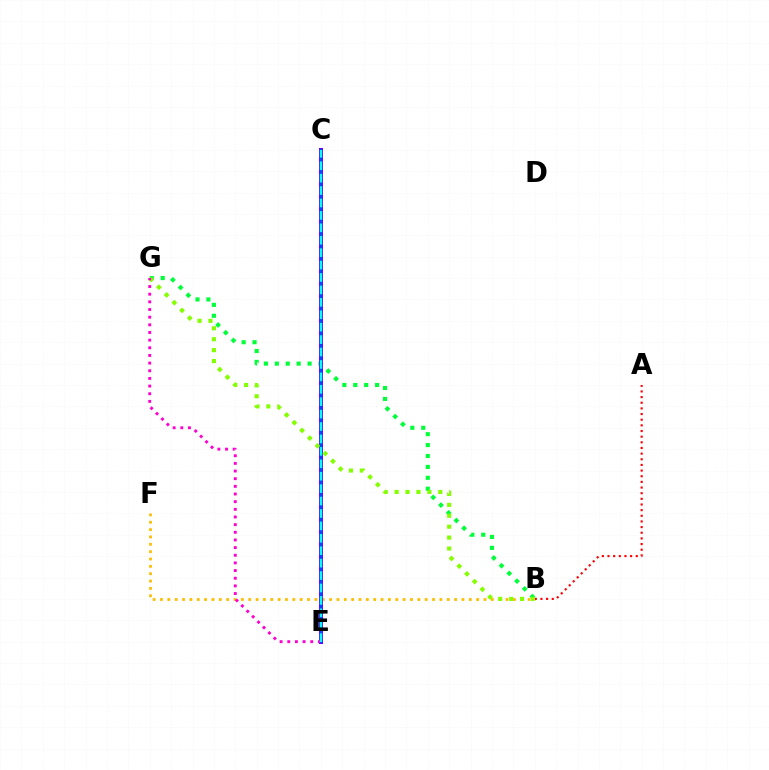{('B', 'F'): [{'color': '#ffbd00', 'line_style': 'dotted', 'thickness': 2.0}], ('B', 'G'): [{'color': '#00ff39', 'line_style': 'dotted', 'thickness': 2.97}, {'color': '#84ff00', 'line_style': 'dotted', 'thickness': 2.96}], ('A', 'B'): [{'color': '#ff0000', 'line_style': 'dotted', 'thickness': 1.54}], ('C', 'E'): [{'color': '#7200ff', 'line_style': 'solid', 'thickness': 2.88}, {'color': '#004bff', 'line_style': 'solid', 'thickness': 1.57}, {'color': '#00fff6', 'line_style': 'dashed', 'thickness': 1.69}], ('E', 'G'): [{'color': '#ff00cf', 'line_style': 'dotted', 'thickness': 2.08}]}